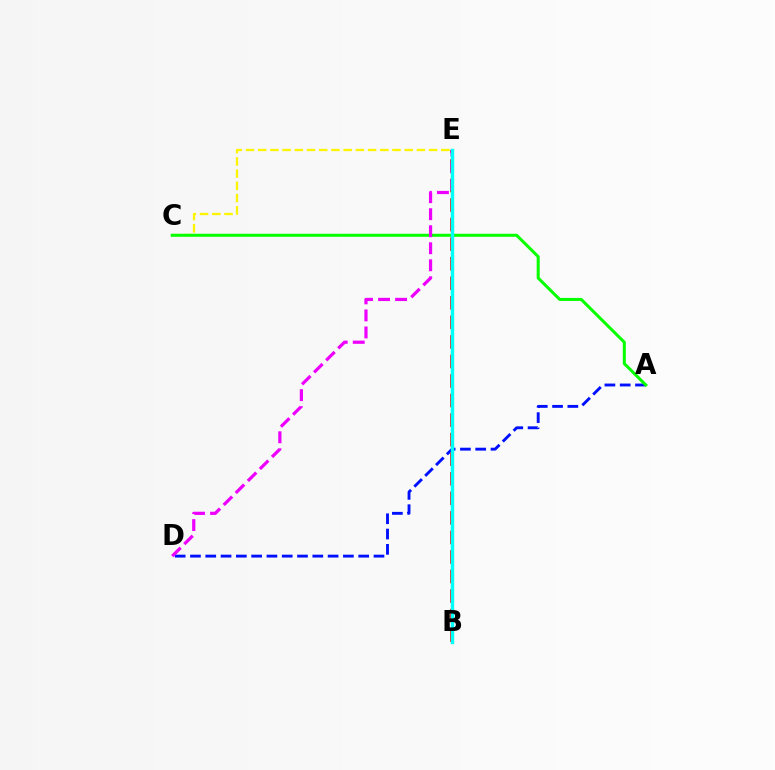{('A', 'D'): [{'color': '#0010ff', 'line_style': 'dashed', 'thickness': 2.08}], ('C', 'E'): [{'color': '#fcf500', 'line_style': 'dashed', 'thickness': 1.66}], ('B', 'E'): [{'color': '#ff0000', 'line_style': 'dashed', 'thickness': 2.66}, {'color': '#00fff6', 'line_style': 'solid', 'thickness': 2.45}], ('A', 'C'): [{'color': '#08ff00', 'line_style': 'solid', 'thickness': 2.19}], ('D', 'E'): [{'color': '#ee00ff', 'line_style': 'dashed', 'thickness': 2.31}]}